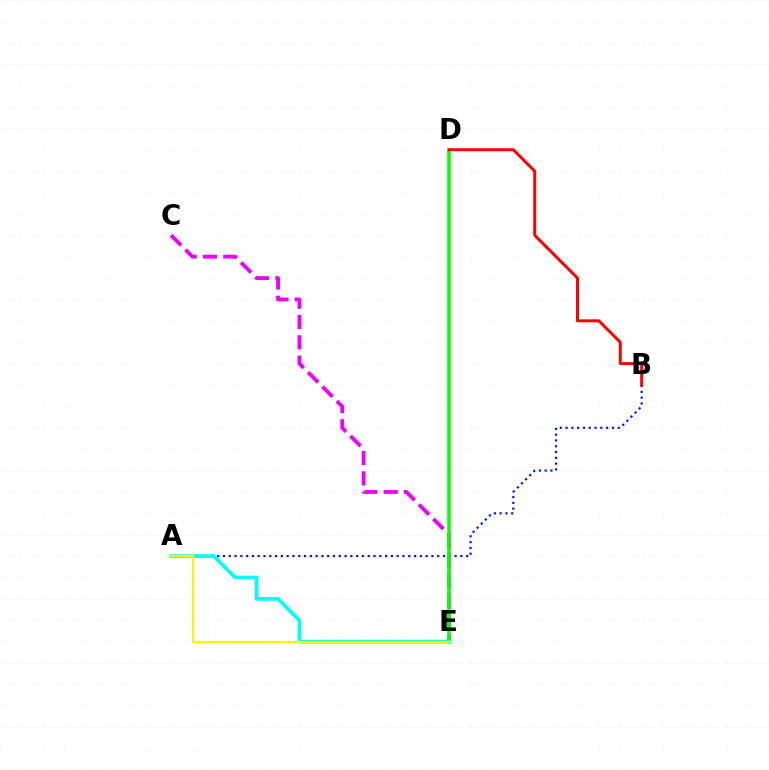{('C', 'E'): [{'color': '#ee00ff', 'line_style': 'dashed', 'thickness': 2.76}], ('A', 'B'): [{'color': '#0010ff', 'line_style': 'dotted', 'thickness': 1.57}], ('D', 'E'): [{'color': '#08ff00', 'line_style': 'solid', 'thickness': 2.55}], ('A', 'E'): [{'color': '#00fff6', 'line_style': 'solid', 'thickness': 2.67}, {'color': '#fcf500', 'line_style': 'solid', 'thickness': 1.57}], ('B', 'D'): [{'color': '#ff0000', 'line_style': 'solid', 'thickness': 2.14}]}